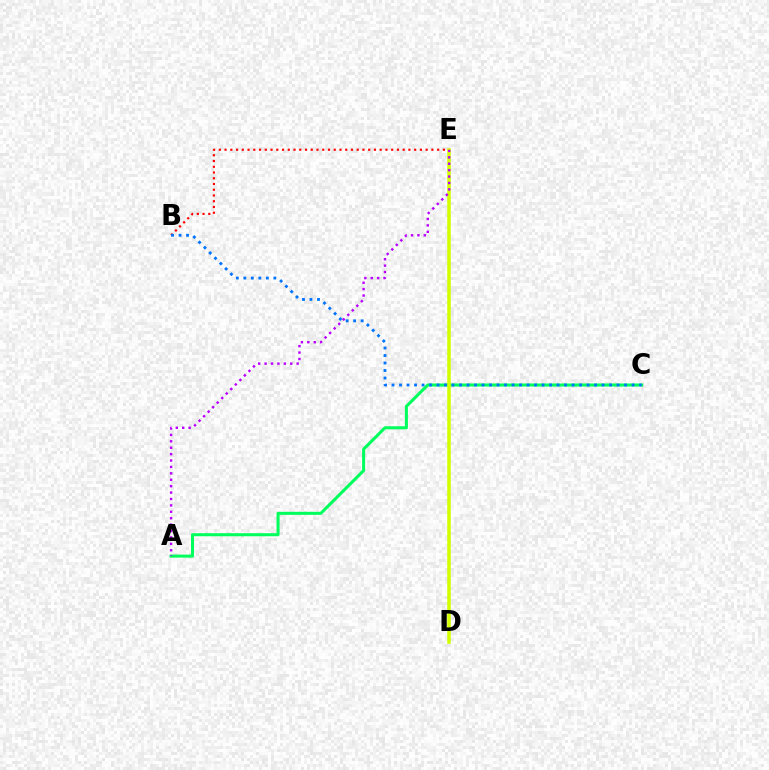{('B', 'E'): [{'color': '#ff0000', 'line_style': 'dotted', 'thickness': 1.56}], ('A', 'C'): [{'color': '#00ff5c', 'line_style': 'solid', 'thickness': 2.19}], ('D', 'E'): [{'color': '#d1ff00', 'line_style': 'solid', 'thickness': 2.56}], ('A', 'E'): [{'color': '#b900ff', 'line_style': 'dotted', 'thickness': 1.74}], ('B', 'C'): [{'color': '#0074ff', 'line_style': 'dotted', 'thickness': 2.04}]}